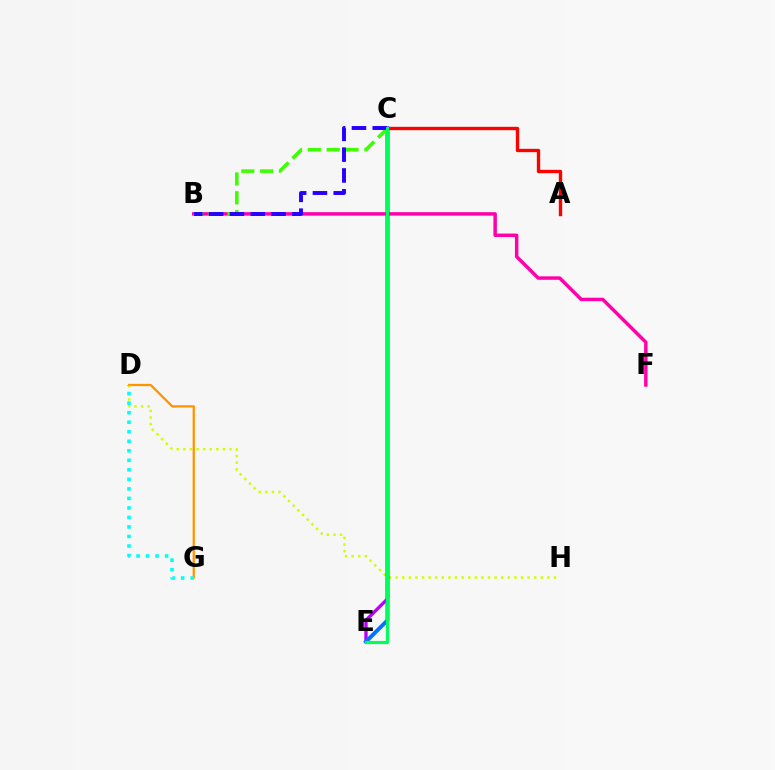{('D', 'H'): [{'color': '#d1ff00', 'line_style': 'dotted', 'thickness': 1.79}], ('A', 'C'): [{'color': '#ff0000', 'line_style': 'solid', 'thickness': 2.41}], ('D', 'G'): [{'color': '#ff9400', 'line_style': 'solid', 'thickness': 1.64}, {'color': '#00fff6', 'line_style': 'dotted', 'thickness': 2.59}], ('C', 'E'): [{'color': '#b900ff', 'line_style': 'solid', 'thickness': 2.39}, {'color': '#0074ff', 'line_style': 'solid', 'thickness': 2.81}, {'color': '#00ff5c', 'line_style': 'solid', 'thickness': 2.26}], ('B', 'F'): [{'color': '#ff00ac', 'line_style': 'solid', 'thickness': 2.49}], ('B', 'C'): [{'color': '#3dff00', 'line_style': 'dashed', 'thickness': 2.56}, {'color': '#2500ff', 'line_style': 'dashed', 'thickness': 2.83}]}